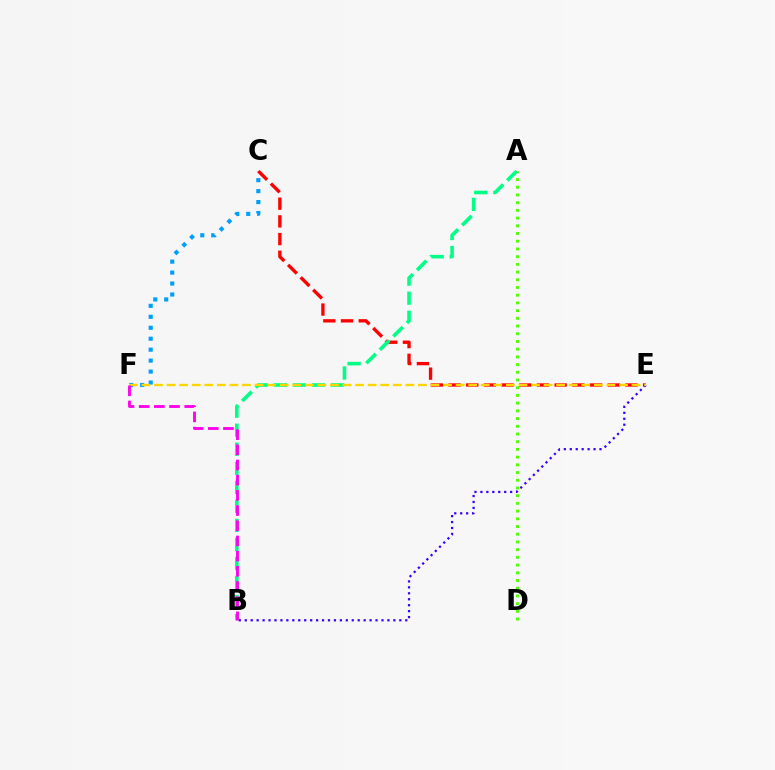{('C', 'F'): [{'color': '#009eff', 'line_style': 'dotted', 'thickness': 2.98}], ('A', 'D'): [{'color': '#4fff00', 'line_style': 'dotted', 'thickness': 2.1}], ('C', 'E'): [{'color': '#ff0000', 'line_style': 'dashed', 'thickness': 2.4}], ('A', 'B'): [{'color': '#00ff86', 'line_style': 'dashed', 'thickness': 2.59}], ('B', 'E'): [{'color': '#3700ff', 'line_style': 'dotted', 'thickness': 1.62}], ('E', 'F'): [{'color': '#ffd500', 'line_style': 'dashed', 'thickness': 1.71}], ('B', 'F'): [{'color': '#ff00ed', 'line_style': 'dashed', 'thickness': 2.06}]}